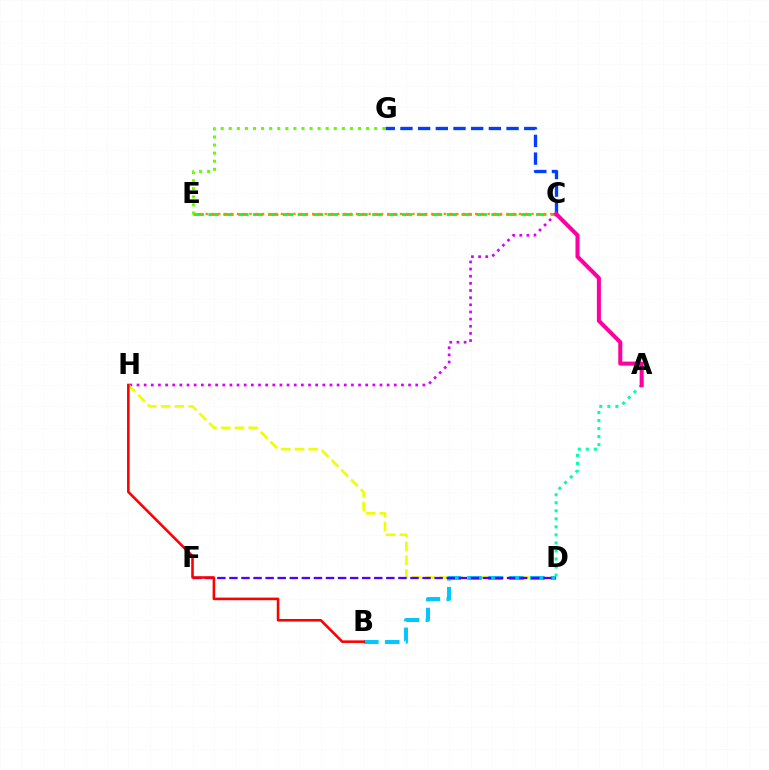{('A', 'D'): [{'color': '#00ffaf', 'line_style': 'dotted', 'thickness': 2.18}], ('C', 'H'): [{'color': '#d600ff', 'line_style': 'dotted', 'thickness': 1.94}], ('C', 'E'): [{'color': '#00ff27', 'line_style': 'dashed', 'thickness': 2.02}, {'color': '#ff8800', 'line_style': 'dotted', 'thickness': 1.7}], ('C', 'G'): [{'color': '#003fff', 'line_style': 'dashed', 'thickness': 2.4}], ('D', 'H'): [{'color': '#eeff00', 'line_style': 'dashed', 'thickness': 1.87}], ('B', 'D'): [{'color': '#00c7ff', 'line_style': 'dashed', 'thickness': 2.84}], ('D', 'F'): [{'color': '#4f00ff', 'line_style': 'dashed', 'thickness': 1.64}], ('E', 'G'): [{'color': '#66ff00', 'line_style': 'dotted', 'thickness': 2.2}], ('B', 'H'): [{'color': '#ff0000', 'line_style': 'solid', 'thickness': 1.86}], ('A', 'C'): [{'color': '#ff00a0', 'line_style': 'solid', 'thickness': 2.92}]}